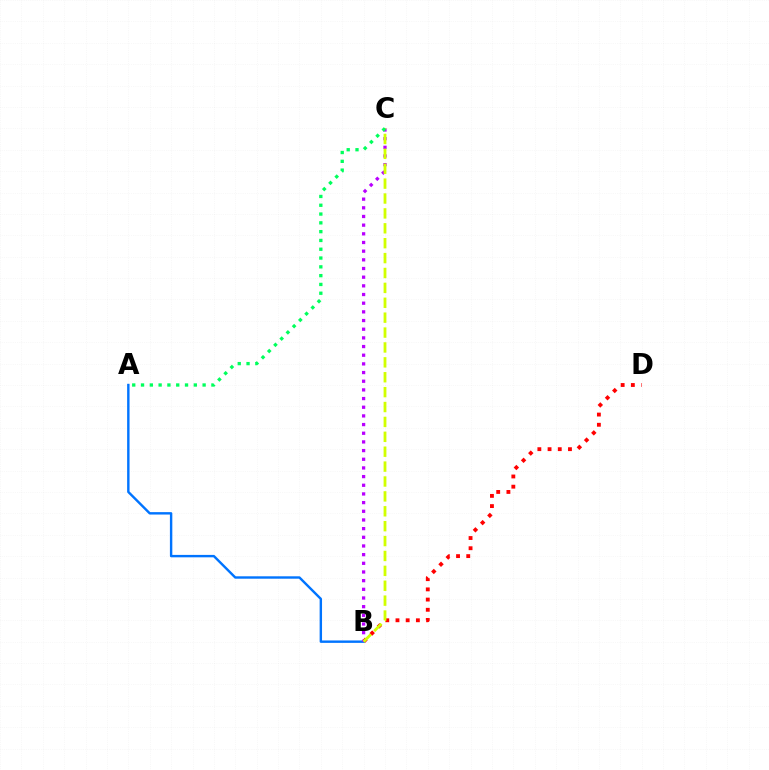{('B', 'D'): [{'color': '#ff0000', 'line_style': 'dotted', 'thickness': 2.77}], ('A', 'B'): [{'color': '#0074ff', 'line_style': 'solid', 'thickness': 1.74}], ('B', 'C'): [{'color': '#b900ff', 'line_style': 'dotted', 'thickness': 2.36}, {'color': '#d1ff00', 'line_style': 'dashed', 'thickness': 2.02}], ('A', 'C'): [{'color': '#00ff5c', 'line_style': 'dotted', 'thickness': 2.39}]}